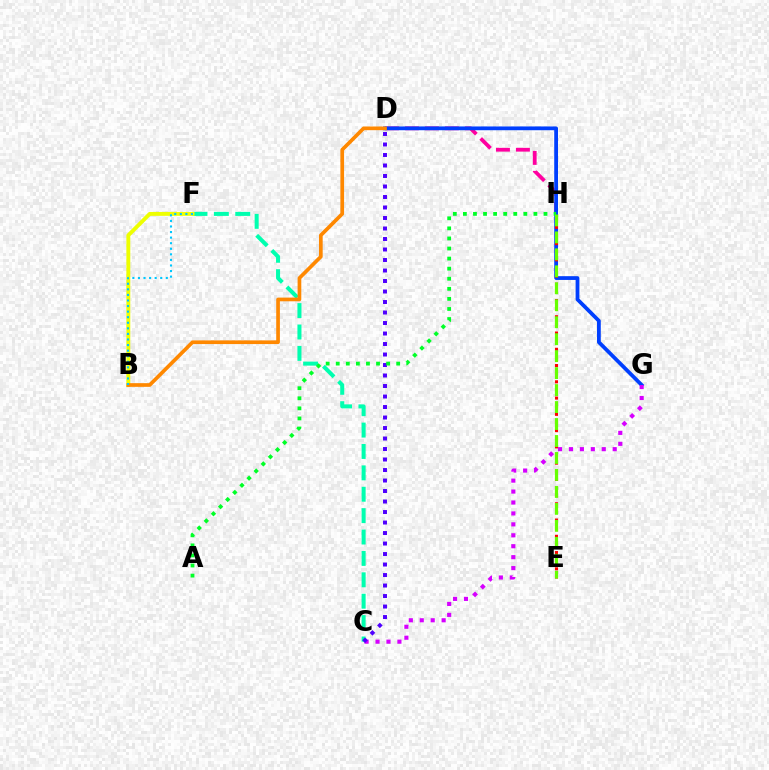{('D', 'H'): [{'color': '#ff00a0', 'line_style': 'dashed', 'thickness': 2.71}], ('D', 'G'): [{'color': '#003fff', 'line_style': 'solid', 'thickness': 2.72}], ('E', 'H'): [{'color': '#ff0000', 'line_style': 'dotted', 'thickness': 2.21}, {'color': '#66ff00', 'line_style': 'dashed', 'thickness': 2.31}], ('C', 'G'): [{'color': '#d600ff', 'line_style': 'dotted', 'thickness': 2.97}], ('C', 'F'): [{'color': '#00ffaf', 'line_style': 'dashed', 'thickness': 2.91}], ('B', 'F'): [{'color': '#eeff00', 'line_style': 'solid', 'thickness': 2.81}, {'color': '#00c7ff', 'line_style': 'dotted', 'thickness': 1.51}], ('C', 'D'): [{'color': '#4f00ff', 'line_style': 'dotted', 'thickness': 2.85}], ('A', 'H'): [{'color': '#00ff27', 'line_style': 'dotted', 'thickness': 2.74}], ('B', 'D'): [{'color': '#ff8800', 'line_style': 'solid', 'thickness': 2.65}]}